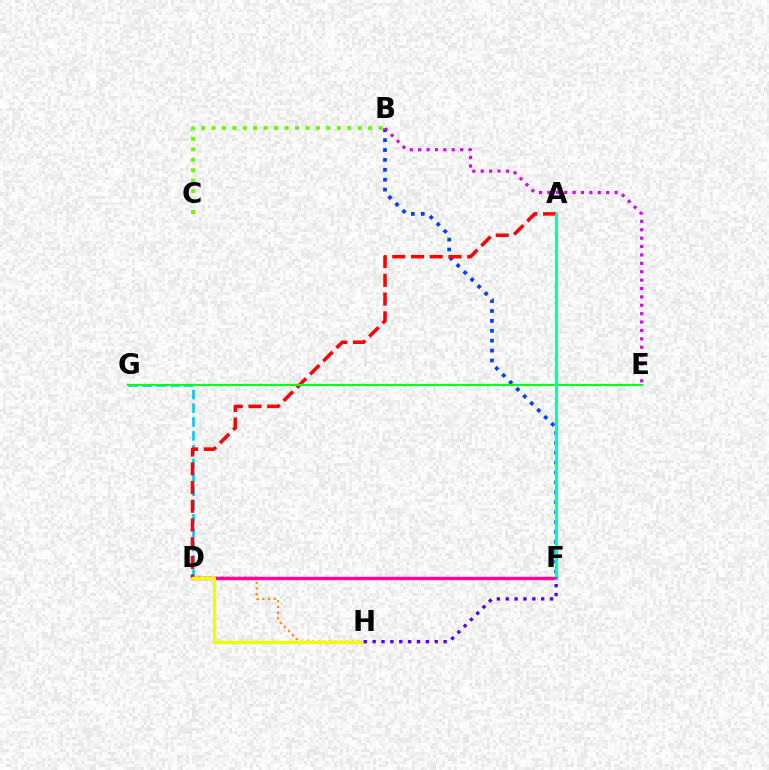{('D', 'H'): [{'color': '#ff8800', 'line_style': 'dotted', 'thickness': 1.55}, {'color': '#eeff00', 'line_style': 'solid', 'thickness': 2.4}], ('D', 'G'): [{'color': '#00c7ff', 'line_style': 'dashed', 'thickness': 1.88}], ('B', 'F'): [{'color': '#003fff', 'line_style': 'dotted', 'thickness': 2.69}], ('B', 'E'): [{'color': '#d600ff', 'line_style': 'dotted', 'thickness': 2.28}], ('B', 'C'): [{'color': '#66ff00', 'line_style': 'dotted', 'thickness': 2.84}], ('D', 'F'): [{'color': '#ff00a0', 'line_style': 'solid', 'thickness': 2.46}], ('A', 'D'): [{'color': '#ff0000', 'line_style': 'dashed', 'thickness': 2.54}], ('E', 'G'): [{'color': '#00ff27', 'line_style': 'solid', 'thickness': 1.57}], ('A', 'F'): [{'color': '#00ffaf', 'line_style': 'solid', 'thickness': 2.3}], ('F', 'H'): [{'color': '#4f00ff', 'line_style': 'dotted', 'thickness': 2.41}]}